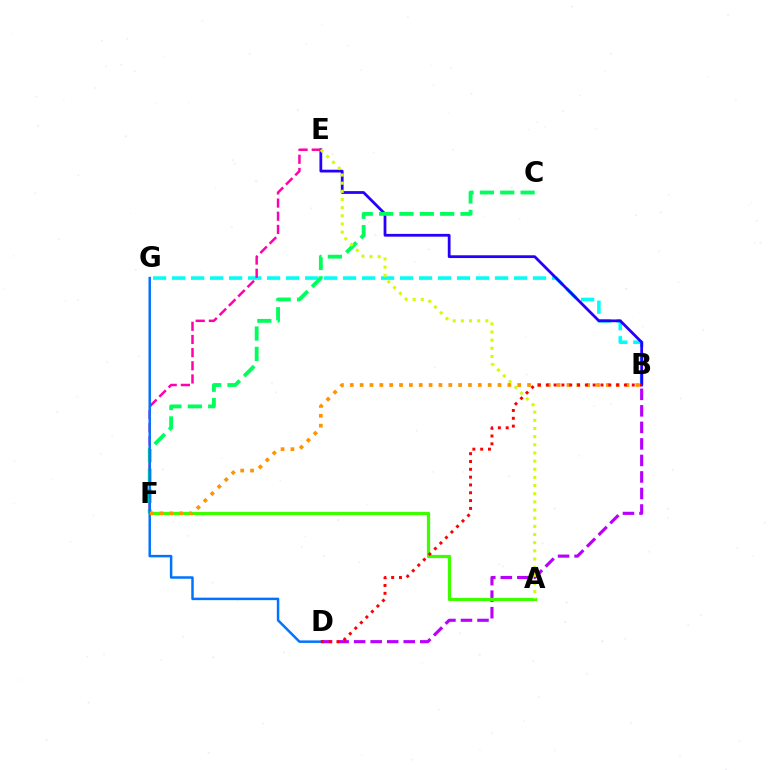{('B', 'D'): [{'color': '#b900ff', 'line_style': 'dashed', 'thickness': 2.24}, {'color': '#ff0000', 'line_style': 'dotted', 'thickness': 2.12}], ('A', 'F'): [{'color': '#3dff00', 'line_style': 'solid', 'thickness': 2.33}], ('B', 'G'): [{'color': '#00fff6', 'line_style': 'dashed', 'thickness': 2.58}], ('B', 'E'): [{'color': '#2500ff', 'line_style': 'solid', 'thickness': 1.99}], ('E', 'F'): [{'color': '#ff00ac', 'line_style': 'dashed', 'thickness': 1.79}], ('C', 'F'): [{'color': '#00ff5c', 'line_style': 'dashed', 'thickness': 2.77}], ('A', 'E'): [{'color': '#d1ff00', 'line_style': 'dotted', 'thickness': 2.22}], ('D', 'G'): [{'color': '#0074ff', 'line_style': 'solid', 'thickness': 1.79}], ('B', 'F'): [{'color': '#ff9400', 'line_style': 'dotted', 'thickness': 2.68}]}